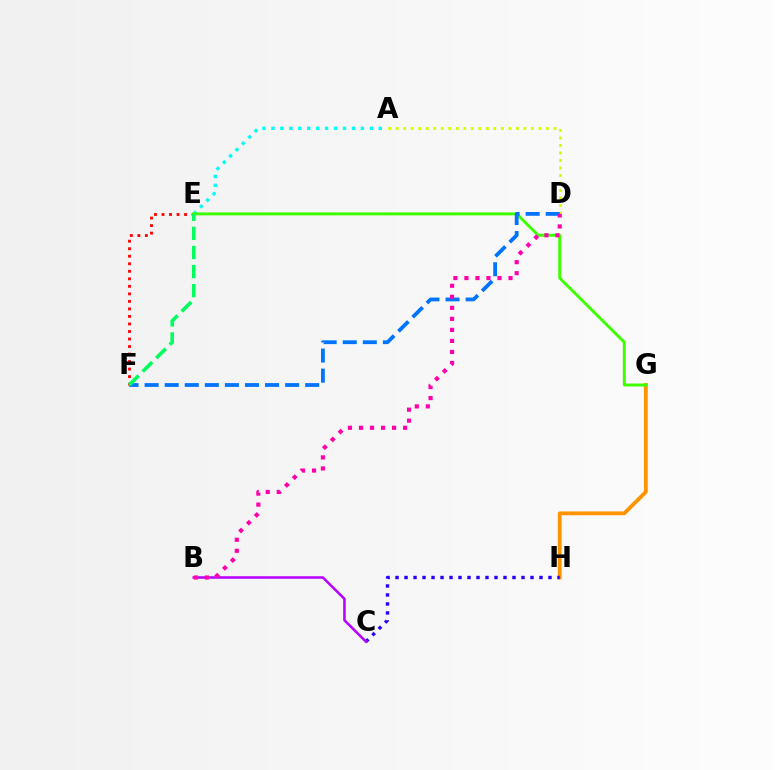{('G', 'H'): [{'color': '#ff9400', 'line_style': 'solid', 'thickness': 2.75}], ('C', 'H'): [{'color': '#2500ff', 'line_style': 'dotted', 'thickness': 2.44}], ('A', 'D'): [{'color': '#d1ff00', 'line_style': 'dotted', 'thickness': 2.04}], ('A', 'E'): [{'color': '#00fff6', 'line_style': 'dotted', 'thickness': 2.43}], ('E', 'F'): [{'color': '#ff0000', 'line_style': 'dotted', 'thickness': 2.04}, {'color': '#00ff5c', 'line_style': 'dashed', 'thickness': 2.59}], ('B', 'C'): [{'color': '#b900ff', 'line_style': 'solid', 'thickness': 1.82}], ('E', 'G'): [{'color': '#3dff00', 'line_style': 'solid', 'thickness': 2.11}], ('D', 'F'): [{'color': '#0074ff', 'line_style': 'dashed', 'thickness': 2.73}], ('B', 'D'): [{'color': '#ff00ac', 'line_style': 'dotted', 'thickness': 3.0}]}